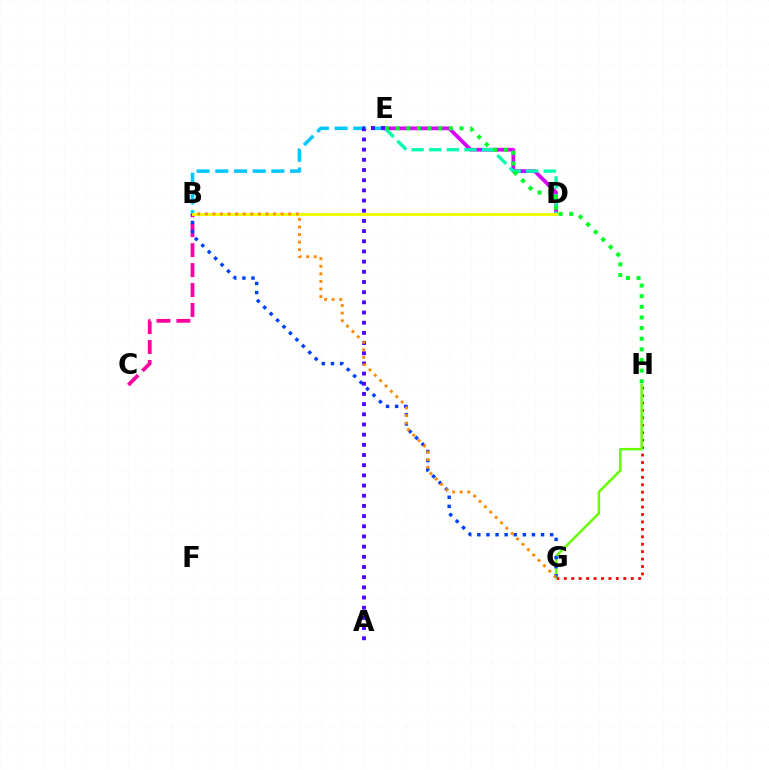{('B', 'C'): [{'color': '#ff00a0', 'line_style': 'dashed', 'thickness': 2.71}], ('G', 'H'): [{'color': '#ff0000', 'line_style': 'dotted', 'thickness': 2.02}, {'color': '#66ff00', 'line_style': 'solid', 'thickness': 1.8}], ('D', 'E'): [{'color': '#d600ff', 'line_style': 'solid', 'thickness': 2.67}, {'color': '#00ffaf', 'line_style': 'dashed', 'thickness': 2.4}], ('B', 'E'): [{'color': '#00c7ff', 'line_style': 'dashed', 'thickness': 2.54}], ('B', 'G'): [{'color': '#003fff', 'line_style': 'dotted', 'thickness': 2.47}, {'color': '#ff8800', 'line_style': 'dotted', 'thickness': 2.06}], ('E', 'H'): [{'color': '#00ff27', 'line_style': 'dotted', 'thickness': 2.89}], ('A', 'E'): [{'color': '#4f00ff', 'line_style': 'dotted', 'thickness': 2.77}], ('B', 'D'): [{'color': '#eeff00', 'line_style': 'solid', 'thickness': 2.09}]}